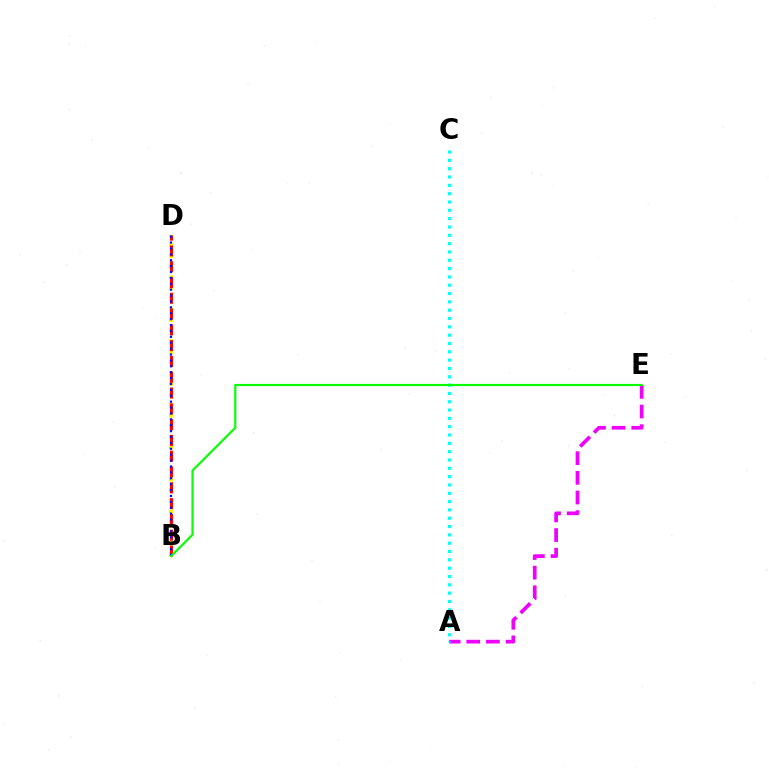{('B', 'D'): [{'color': '#fcf500', 'line_style': 'dotted', 'thickness': 2.89}, {'color': '#ff0000', 'line_style': 'dashed', 'thickness': 2.15}, {'color': '#0010ff', 'line_style': 'dotted', 'thickness': 1.6}], ('A', 'E'): [{'color': '#ee00ff', 'line_style': 'dashed', 'thickness': 2.67}], ('A', 'C'): [{'color': '#00fff6', 'line_style': 'dotted', 'thickness': 2.26}], ('B', 'E'): [{'color': '#08ff00', 'line_style': 'solid', 'thickness': 1.56}]}